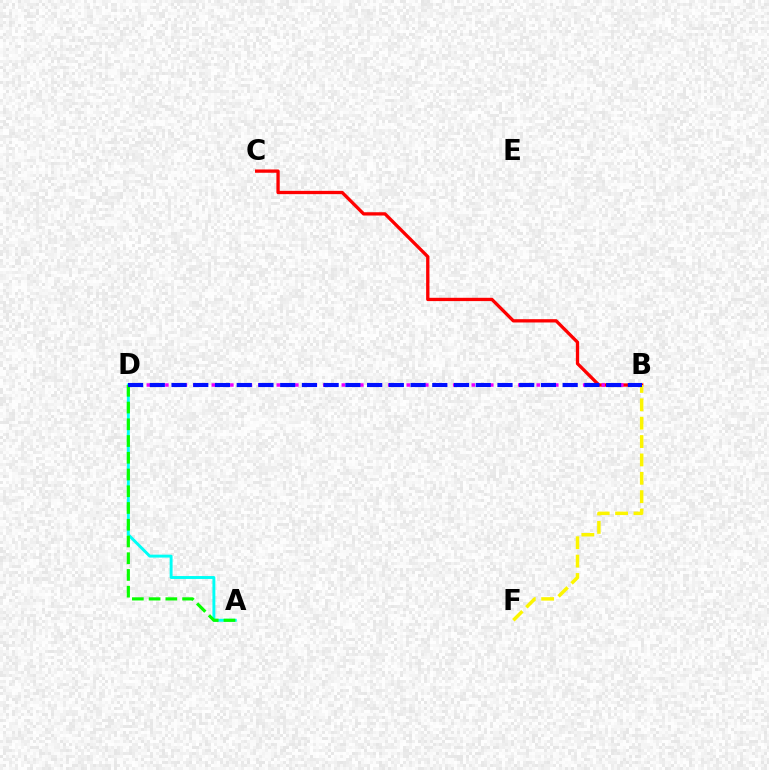{('B', 'C'): [{'color': '#ff0000', 'line_style': 'solid', 'thickness': 2.37}], ('B', 'D'): [{'color': '#ee00ff', 'line_style': 'dotted', 'thickness': 2.52}, {'color': '#0010ff', 'line_style': 'dashed', 'thickness': 2.95}], ('A', 'D'): [{'color': '#00fff6', 'line_style': 'solid', 'thickness': 2.1}, {'color': '#08ff00', 'line_style': 'dashed', 'thickness': 2.27}], ('B', 'F'): [{'color': '#fcf500', 'line_style': 'dashed', 'thickness': 2.5}]}